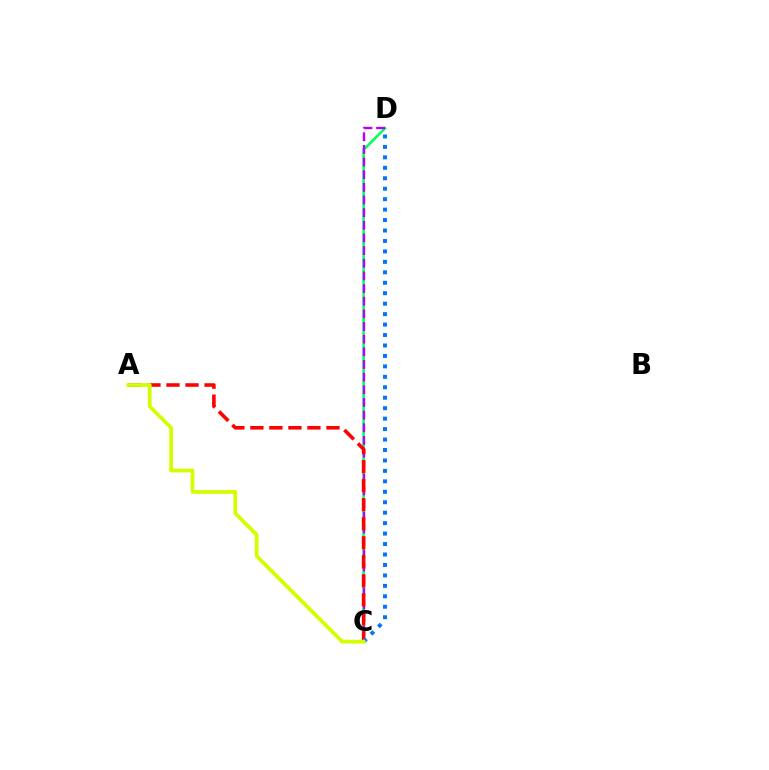{('C', 'D'): [{'color': '#00ff5c', 'line_style': 'solid', 'thickness': 1.83}, {'color': '#b900ff', 'line_style': 'dashed', 'thickness': 1.72}, {'color': '#0074ff', 'line_style': 'dotted', 'thickness': 2.84}], ('A', 'C'): [{'color': '#ff0000', 'line_style': 'dashed', 'thickness': 2.58}, {'color': '#d1ff00', 'line_style': 'solid', 'thickness': 2.69}]}